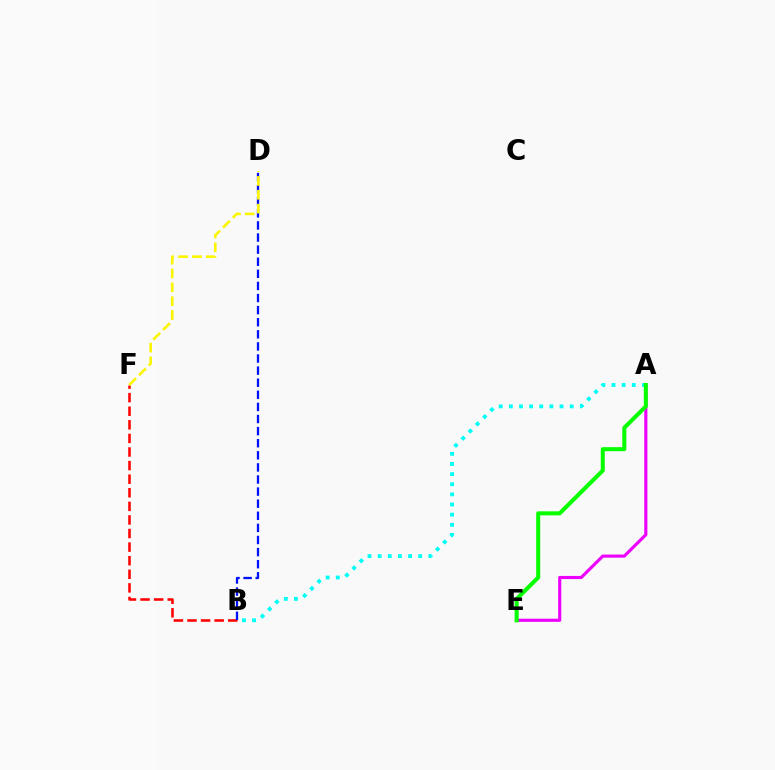{('B', 'F'): [{'color': '#ff0000', 'line_style': 'dashed', 'thickness': 1.85}], ('A', 'E'): [{'color': '#ee00ff', 'line_style': 'solid', 'thickness': 2.25}, {'color': '#08ff00', 'line_style': 'solid', 'thickness': 2.92}], ('B', 'D'): [{'color': '#0010ff', 'line_style': 'dashed', 'thickness': 1.64}], ('D', 'F'): [{'color': '#fcf500', 'line_style': 'dashed', 'thickness': 1.88}], ('A', 'B'): [{'color': '#00fff6', 'line_style': 'dotted', 'thickness': 2.75}]}